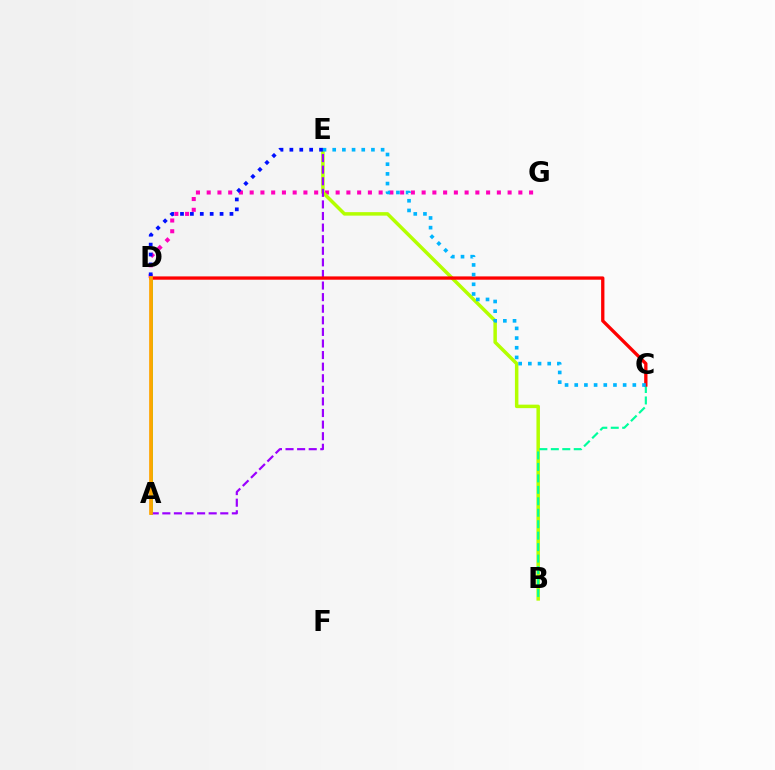{('D', 'G'): [{'color': '#ff00bd', 'line_style': 'dotted', 'thickness': 2.92}], ('A', 'D'): [{'color': '#08ff00', 'line_style': 'solid', 'thickness': 1.9}, {'color': '#ffa500', 'line_style': 'solid', 'thickness': 2.68}], ('B', 'E'): [{'color': '#b3ff00', 'line_style': 'solid', 'thickness': 2.51}], ('B', 'C'): [{'color': '#00ff9d', 'line_style': 'dashed', 'thickness': 1.56}], ('A', 'E'): [{'color': '#9b00ff', 'line_style': 'dashed', 'thickness': 1.57}], ('D', 'E'): [{'color': '#0010ff', 'line_style': 'dotted', 'thickness': 2.69}], ('C', 'D'): [{'color': '#ff0000', 'line_style': 'solid', 'thickness': 2.38}], ('C', 'E'): [{'color': '#00b5ff', 'line_style': 'dotted', 'thickness': 2.63}]}